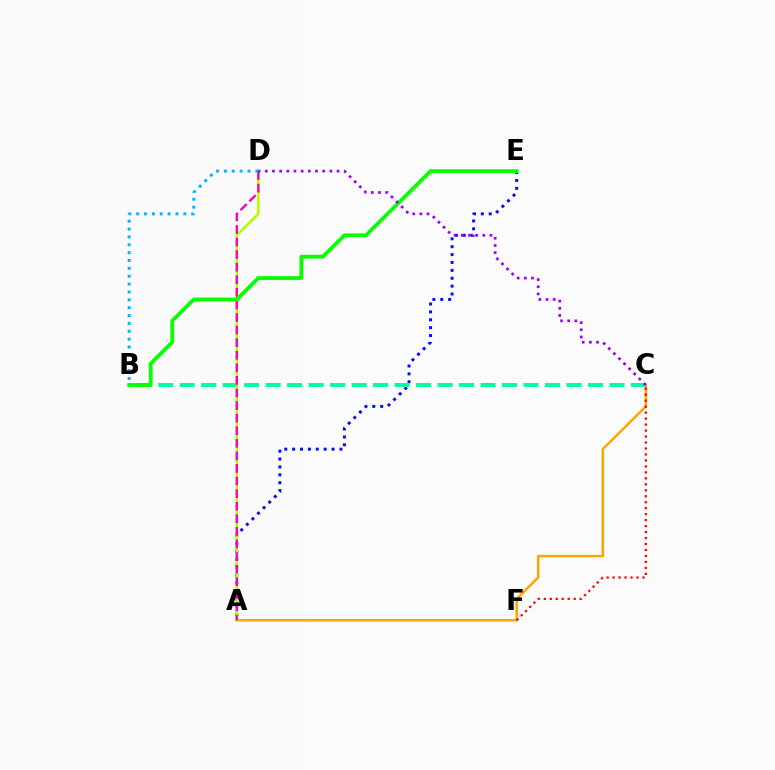{('A', 'E'): [{'color': '#0010ff', 'line_style': 'dotted', 'thickness': 2.14}], ('B', 'C'): [{'color': '#00ff9d', 'line_style': 'dashed', 'thickness': 2.92}], ('A', 'C'): [{'color': '#ffa500', 'line_style': 'solid', 'thickness': 1.81}], ('A', 'D'): [{'color': '#b3ff00', 'line_style': 'solid', 'thickness': 1.87}, {'color': '#ff00bd', 'line_style': 'dashed', 'thickness': 1.71}], ('B', 'D'): [{'color': '#00b5ff', 'line_style': 'dotted', 'thickness': 2.14}], ('B', 'E'): [{'color': '#08ff00', 'line_style': 'solid', 'thickness': 2.74}], ('C', 'D'): [{'color': '#9b00ff', 'line_style': 'dotted', 'thickness': 1.95}], ('C', 'F'): [{'color': '#ff0000', 'line_style': 'dotted', 'thickness': 1.62}]}